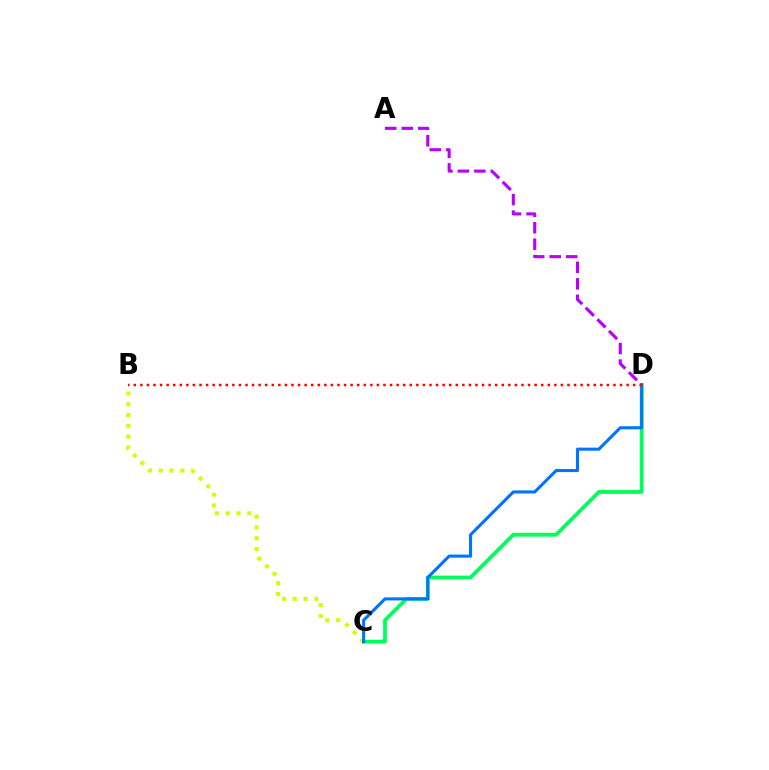{('C', 'D'): [{'color': '#00ff5c', 'line_style': 'solid', 'thickness': 2.73}, {'color': '#0074ff', 'line_style': 'solid', 'thickness': 2.22}], ('A', 'D'): [{'color': '#b900ff', 'line_style': 'dashed', 'thickness': 2.24}], ('B', 'C'): [{'color': '#d1ff00', 'line_style': 'dotted', 'thickness': 2.93}], ('B', 'D'): [{'color': '#ff0000', 'line_style': 'dotted', 'thickness': 1.79}]}